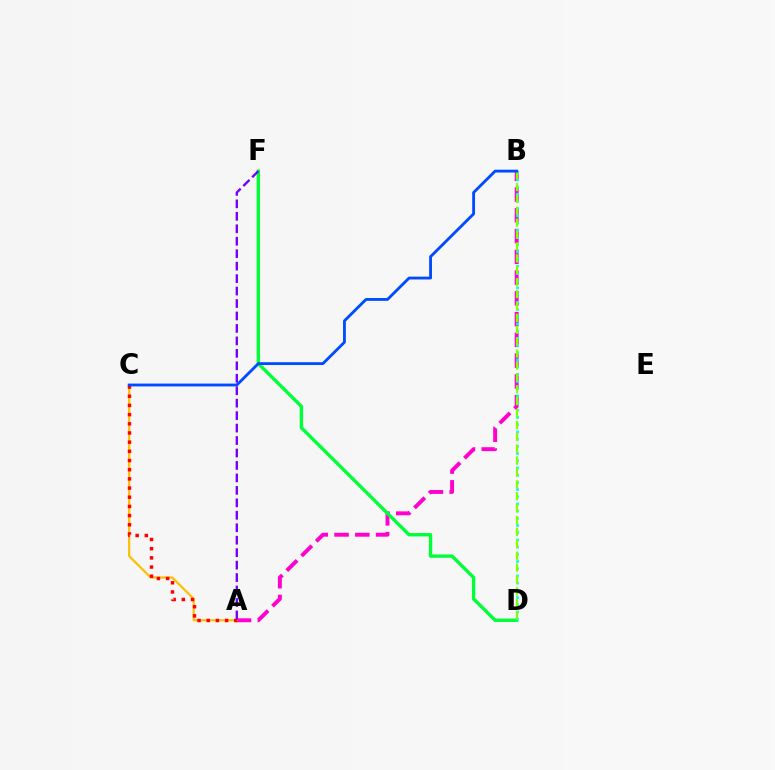{('A', 'B'): [{'color': '#ff00cf', 'line_style': 'dashed', 'thickness': 2.82}], ('A', 'C'): [{'color': '#ffbd00', 'line_style': 'solid', 'thickness': 1.55}, {'color': '#ff0000', 'line_style': 'dotted', 'thickness': 2.49}], ('D', 'F'): [{'color': '#00ff39', 'line_style': 'solid', 'thickness': 2.43}], ('B', 'D'): [{'color': '#00fff6', 'line_style': 'dotted', 'thickness': 1.96}, {'color': '#84ff00', 'line_style': 'dashed', 'thickness': 1.62}], ('A', 'F'): [{'color': '#7200ff', 'line_style': 'dashed', 'thickness': 1.69}], ('B', 'C'): [{'color': '#004bff', 'line_style': 'solid', 'thickness': 2.04}]}